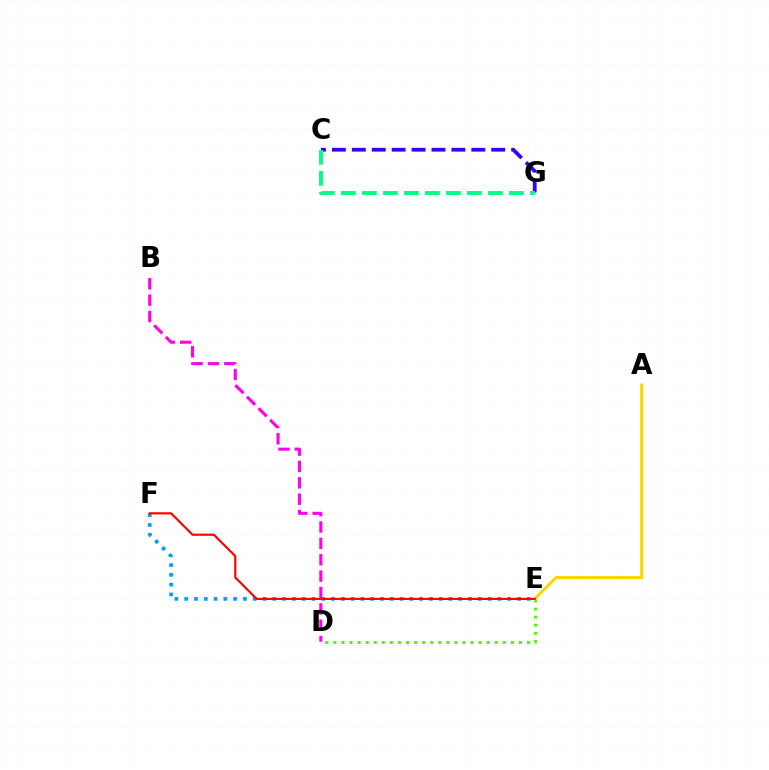{('D', 'E'): [{'color': '#4fff00', 'line_style': 'dotted', 'thickness': 2.19}], ('E', 'F'): [{'color': '#009eff', 'line_style': 'dotted', 'thickness': 2.66}, {'color': '#ff0000', 'line_style': 'solid', 'thickness': 1.56}], ('A', 'E'): [{'color': '#ffd500', 'line_style': 'solid', 'thickness': 2.21}], ('C', 'G'): [{'color': '#3700ff', 'line_style': 'dashed', 'thickness': 2.71}, {'color': '#00ff86', 'line_style': 'dashed', 'thickness': 2.85}], ('B', 'D'): [{'color': '#ff00ed', 'line_style': 'dashed', 'thickness': 2.23}]}